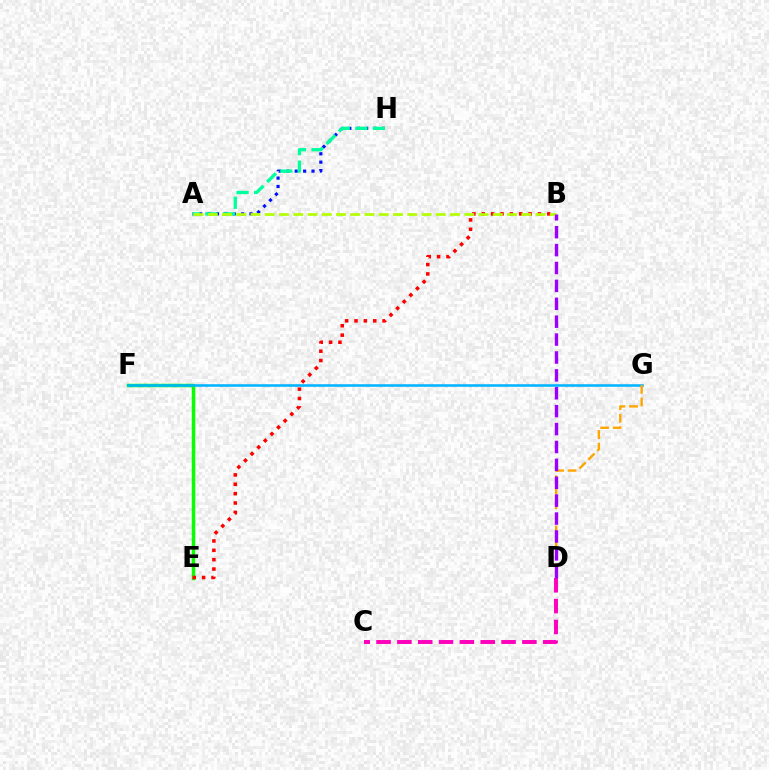{('E', 'F'): [{'color': '#08ff00', 'line_style': 'solid', 'thickness': 2.5}], ('F', 'G'): [{'color': '#00b5ff', 'line_style': 'solid', 'thickness': 1.84}], ('C', 'D'): [{'color': '#ff00bd', 'line_style': 'dashed', 'thickness': 2.83}], ('D', 'G'): [{'color': '#ffa500', 'line_style': 'dashed', 'thickness': 1.71}], ('B', 'E'): [{'color': '#ff0000', 'line_style': 'dotted', 'thickness': 2.54}], ('A', 'H'): [{'color': '#0010ff', 'line_style': 'dotted', 'thickness': 2.28}, {'color': '#00ff9d', 'line_style': 'dashed', 'thickness': 2.38}], ('A', 'B'): [{'color': '#b3ff00', 'line_style': 'dashed', 'thickness': 1.94}], ('B', 'D'): [{'color': '#9b00ff', 'line_style': 'dashed', 'thickness': 2.43}]}